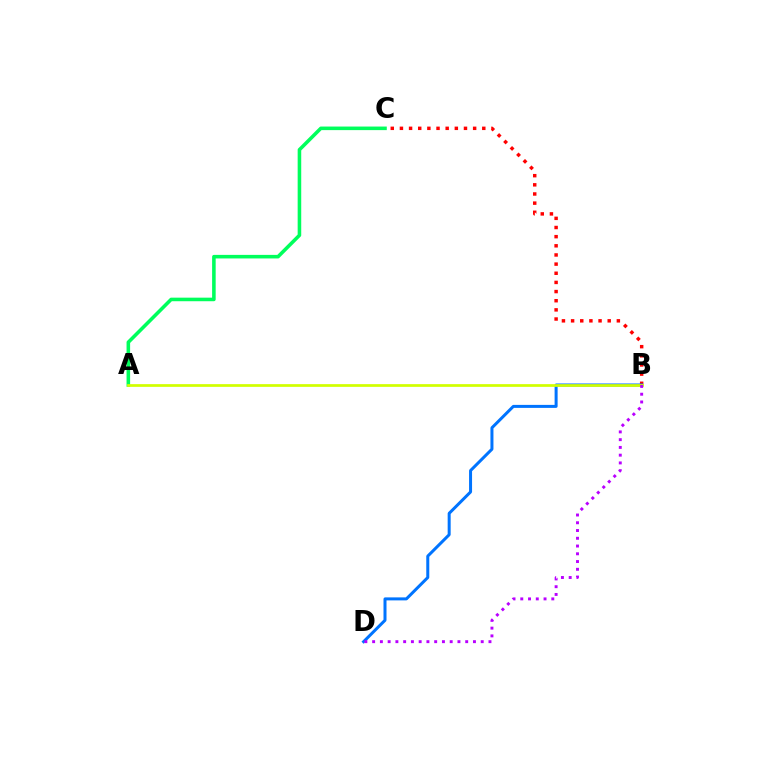{('B', 'C'): [{'color': '#ff0000', 'line_style': 'dotted', 'thickness': 2.49}], ('B', 'D'): [{'color': '#0074ff', 'line_style': 'solid', 'thickness': 2.16}, {'color': '#b900ff', 'line_style': 'dotted', 'thickness': 2.11}], ('A', 'C'): [{'color': '#00ff5c', 'line_style': 'solid', 'thickness': 2.57}], ('A', 'B'): [{'color': '#d1ff00', 'line_style': 'solid', 'thickness': 1.96}]}